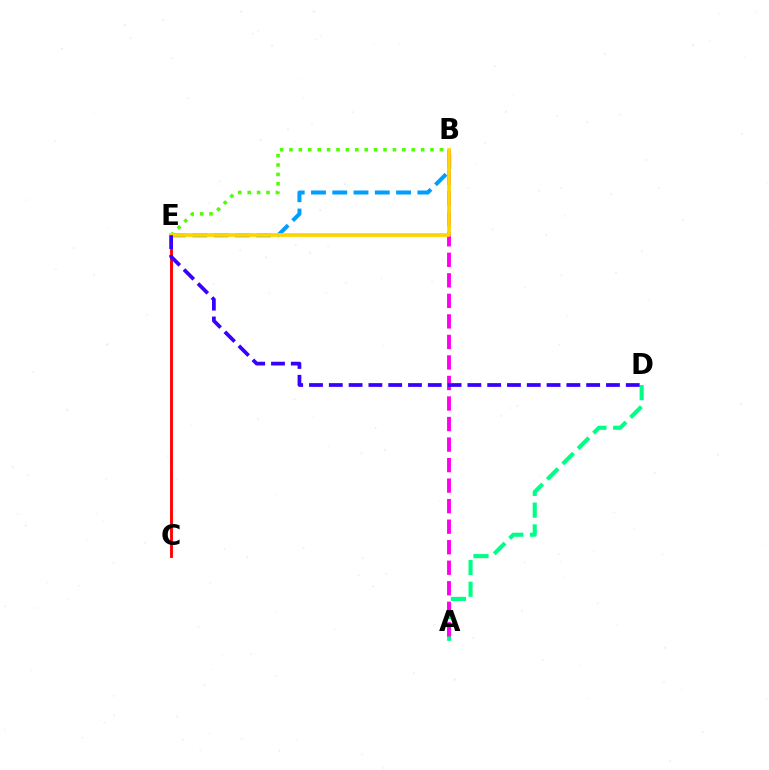{('C', 'E'): [{'color': '#ff0000', 'line_style': 'solid', 'thickness': 2.07}], ('A', 'D'): [{'color': '#00ff86', 'line_style': 'dashed', 'thickness': 2.96}], ('B', 'E'): [{'color': '#009eff', 'line_style': 'dashed', 'thickness': 2.89}, {'color': '#4fff00', 'line_style': 'dotted', 'thickness': 2.55}, {'color': '#ffd500', 'line_style': 'solid', 'thickness': 2.69}], ('A', 'B'): [{'color': '#ff00ed', 'line_style': 'dashed', 'thickness': 2.79}], ('D', 'E'): [{'color': '#3700ff', 'line_style': 'dashed', 'thickness': 2.69}]}